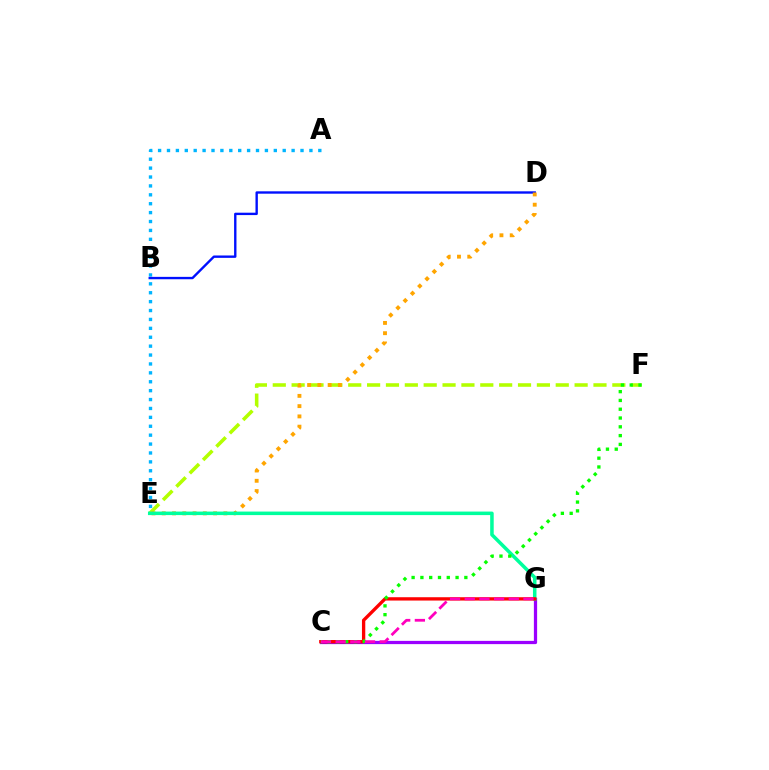{('A', 'E'): [{'color': '#00b5ff', 'line_style': 'dotted', 'thickness': 2.42}], ('E', 'F'): [{'color': '#b3ff00', 'line_style': 'dashed', 'thickness': 2.56}], ('C', 'G'): [{'color': '#9b00ff', 'line_style': 'solid', 'thickness': 2.34}, {'color': '#ff0000', 'line_style': 'solid', 'thickness': 2.39}, {'color': '#ff00bd', 'line_style': 'dashed', 'thickness': 1.99}], ('B', 'D'): [{'color': '#0010ff', 'line_style': 'solid', 'thickness': 1.71}], ('D', 'E'): [{'color': '#ffa500', 'line_style': 'dotted', 'thickness': 2.79}], ('E', 'G'): [{'color': '#00ff9d', 'line_style': 'solid', 'thickness': 2.54}], ('C', 'F'): [{'color': '#08ff00', 'line_style': 'dotted', 'thickness': 2.39}]}